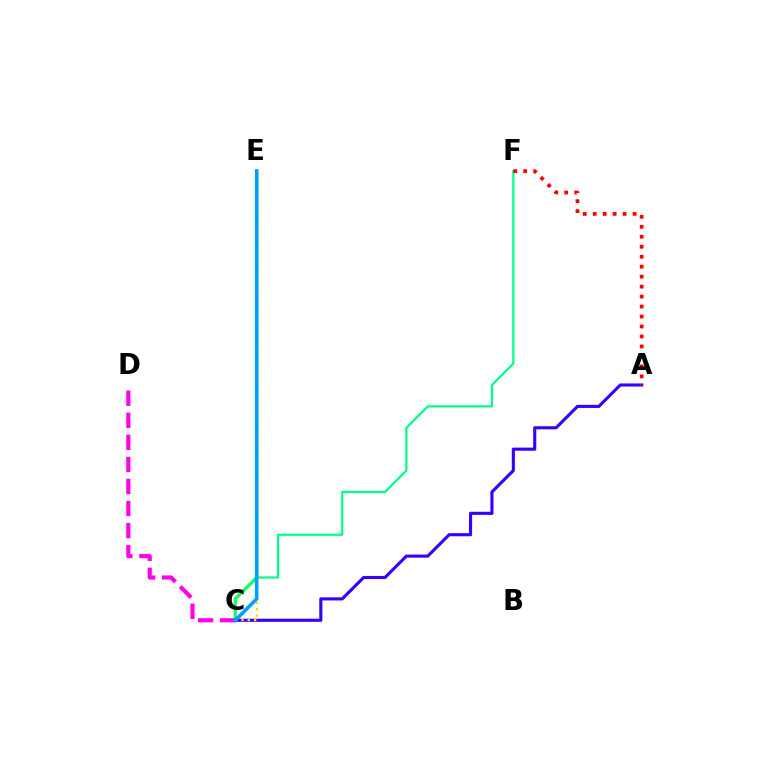{('C', 'E'): [{'color': '#4fff00', 'line_style': 'solid', 'thickness': 2.43}, {'color': '#ffd500', 'line_style': 'dotted', 'thickness': 1.71}, {'color': '#009eff', 'line_style': 'solid', 'thickness': 2.56}], ('A', 'C'): [{'color': '#3700ff', 'line_style': 'solid', 'thickness': 2.24}], ('C', 'F'): [{'color': '#00ff86', 'line_style': 'solid', 'thickness': 1.61}], ('A', 'F'): [{'color': '#ff0000', 'line_style': 'dotted', 'thickness': 2.71}], ('C', 'D'): [{'color': '#ff00ed', 'line_style': 'dashed', 'thickness': 3.0}]}